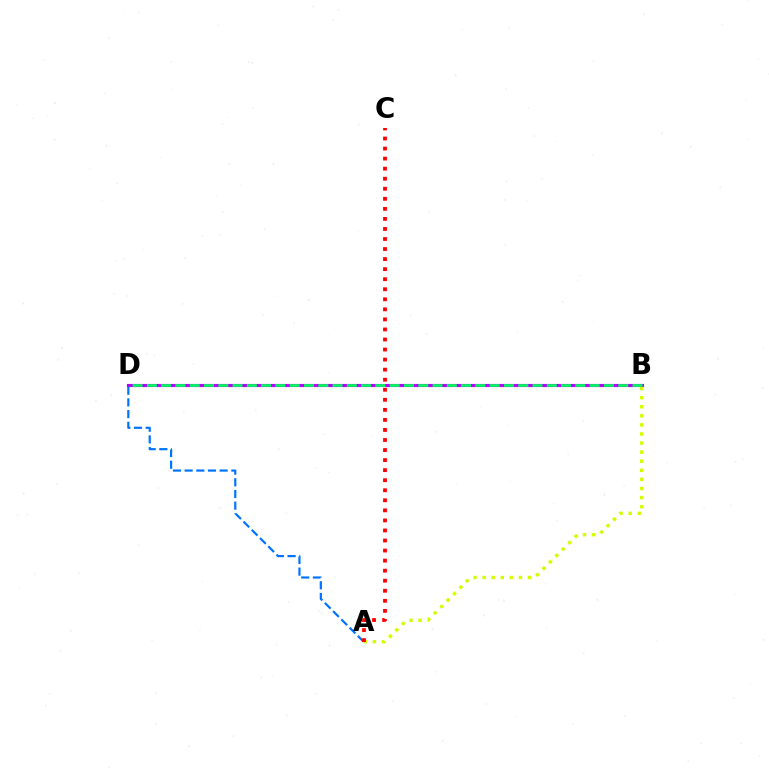{('B', 'D'): [{'color': '#b900ff', 'line_style': 'solid', 'thickness': 2.26}, {'color': '#00ff5c', 'line_style': 'dashed', 'thickness': 1.94}], ('A', 'B'): [{'color': '#d1ff00', 'line_style': 'dotted', 'thickness': 2.47}], ('A', 'D'): [{'color': '#0074ff', 'line_style': 'dashed', 'thickness': 1.59}], ('A', 'C'): [{'color': '#ff0000', 'line_style': 'dotted', 'thickness': 2.73}]}